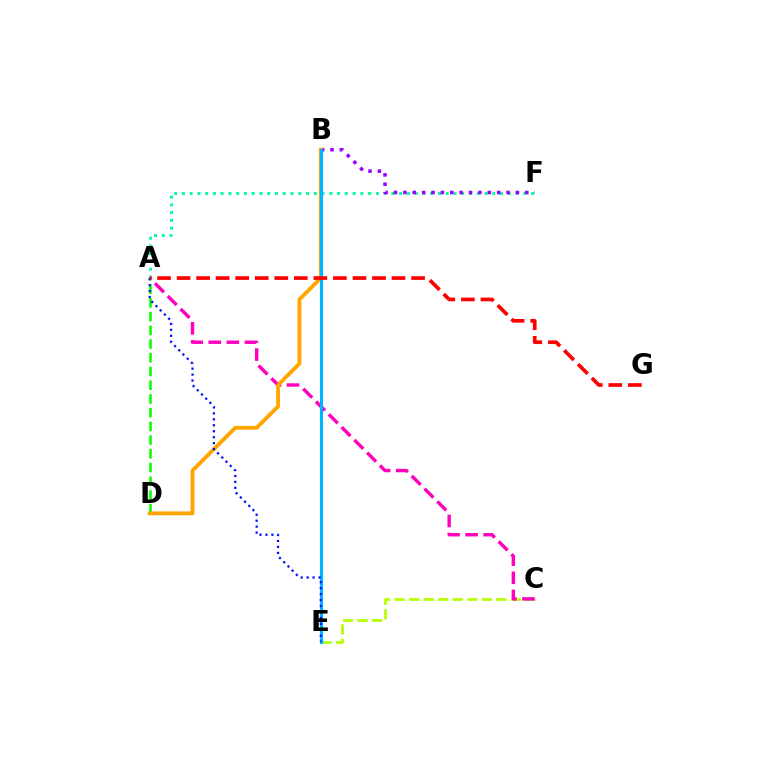{('A', 'F'): [{'color': '#00ff9d', 'line_style': 'dotted', 'thickness': 2.11}], ('A', 'D'): [{'color': '#08ff00', 'line_style': 'dashed', 'thickness': 1.86}], ('C', 'E'): [{'color': '#b3ff00', 'line_style': 'dashed', 'thickness': 1.97}], ('A', 'C'): [{'color': '#ff00bd', 'line_style': 'dashed', 'thickness': 2.46}], ('B', 'F'): [{'color': '#9b00ff', 'line_style': 'dotted', 'thickness': 2.55}], ('B', 'D'): [{'color': '#ffa500', 'line_style': 'solid', 'thickness': 2.77}], ('B', 'E'): [{'color': '#00b5ff', 'line_style': 'solid', 'thickness': 2.25}], ('A', 'E'): [{'color': '#0010ff', 'line_style': 'dotted', 'thickness': 1.62}], ('A', 'G'): [{'color': '#ff0000', 'line_style': 'dashed', 'thickness': 2.65}]}